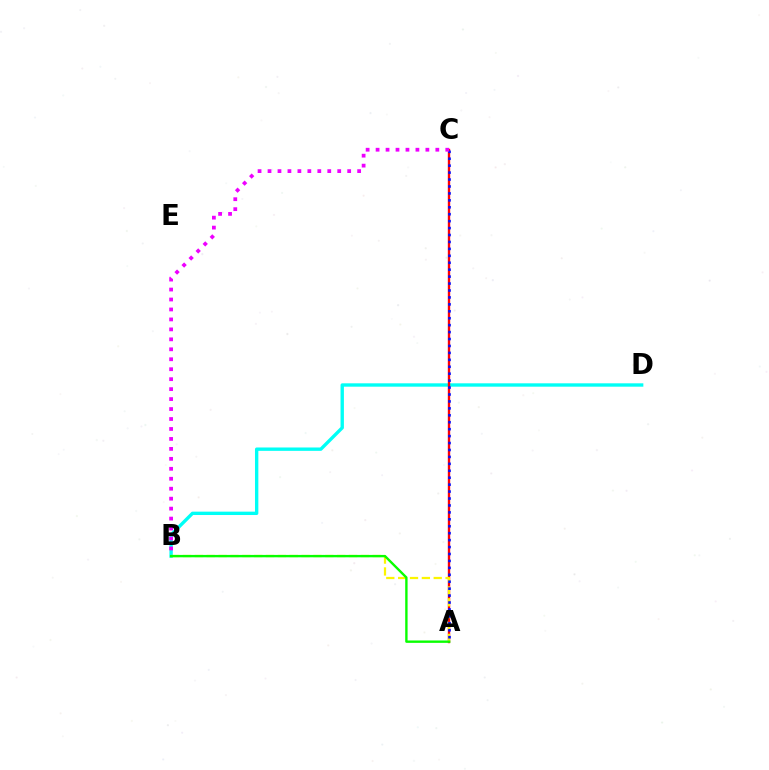{('B', 'D'): [{'color': '#00fff6', 'line_style': 'solid', 'thickness': 2.42}], ('A', 'C'): [{'color': '#ff0000', 'line_style': 'solid', 'thickness': 1.7}, {'color': '#0010ff', 'line_style': 'dotted', 'thickness': 1.88}], ('A', 'B'): [{'color': '#fcf500', 'line_style': 'dashed', 'thickness': 1.61}, {'color': '#08ff00', 'line_style': 'solid', 'thickness': 1.71}], ('B', 'C'): [{'color': '#ee00ff', 'line_style': 'dotted', 'thickness': 2.71}]}